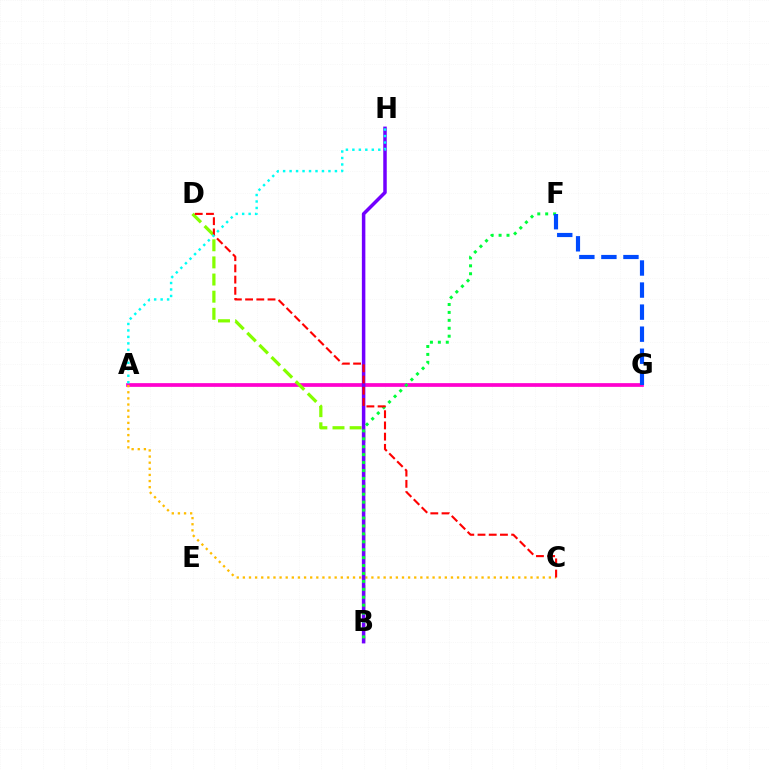{('A', 'G'): [{'color': '#ff00cf', 'line_style': 'solid', 'thickness': 2.68}], ('A', 'C'): [{'color': '#ffbd00', 'line_style': 'dotted', 'thickness': 1.66}], ('B', 'D'): [{'color': '#84ff00', 'line_style': 'dashed', 'thickness': 2.33}], ('B', 'H'): [{'color': '#7200ff', 'line_style': 'solid', 'thickness': 2.52}], ('B', 'F'): [{'color': '#00ff39', 'line_style': 'dotted', 'thickness': 2.15}], ('F', 'G'): [{'color': '#004bff', 'line_style': 'dashed', 'thickness': 3.0}], ('C', 'D'): [{'color': '#ff0000', 'line_style': 'dashed', 'thickness': 1.52}], ('A', 'H'): [{'color': '#00fff6', 'line_style': 'dotted', 'thickness': 1.76}]}